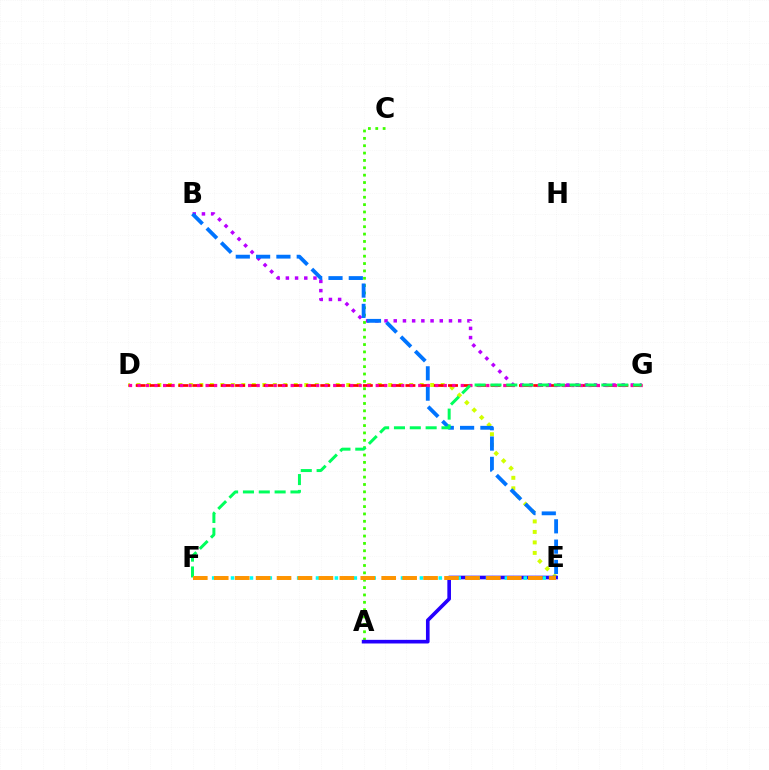{('D', 'E'): [{'color': '#d1ff00', 'line_style': 'dotted', 'thickness': 2.85}], ('D', 'G'): [{'color': '#ff0000', 'line_style': 'dashed', 'thickness': 1.93}, {'color': '#ff00ac', 'line_style': 'dotted', 'thickness': 2.31}], ('B', 'G'): [{'color': '#b900ff', 'line_style': 'dotted', 'thickness': 2.5}], ('A', 'C'): [{'color': '#3dff00', 'line_style': 'dotted', 'thickness': 2.0}], ('B', 'E'): [{'color': '#0074ff', 'line_style': 'dashed', 'thickness': 2.76}], ('A', 'E'): [{'color': '#2500ff', 'line_style': 'solid', 'thickness': 2.62}], ('F', 'G'): [{'color': '#00ff5c', 'line_style': 'dashed', 'thickness': 2.15}], ('E', 'F'): [{'color': '#00fff6', 'line_style': 'dotted', 'thickness': 2.57}, {'color': '#ff9400', 'line_style': 'dashed', 'thickness': 2.84}]}